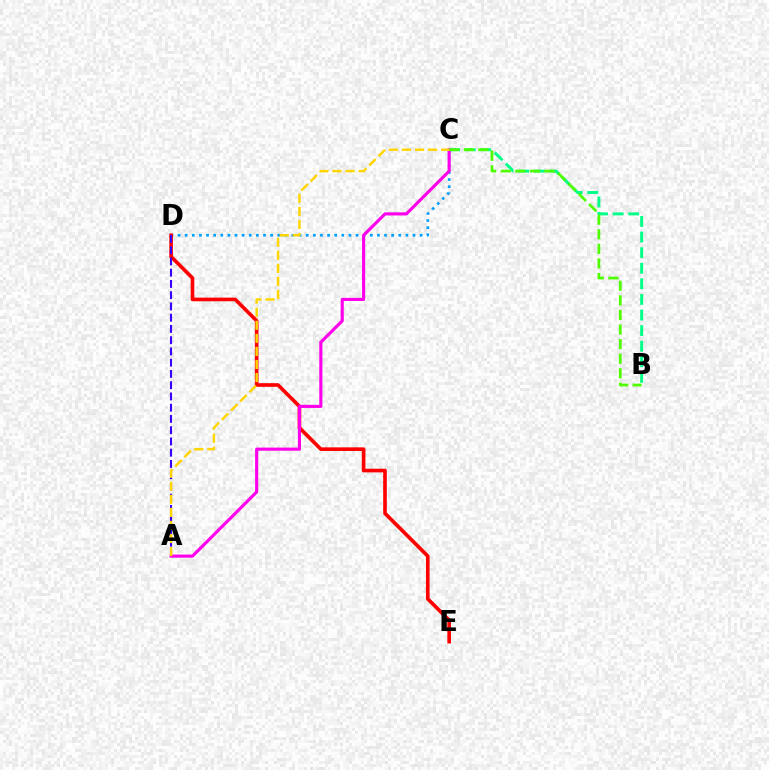{('B', 'C'): [{'color': '#00ff86', 'line_style': 'dashed', 'thickness': 2.12}, {'color': '#4fff00', 'line_style': 'dashed', 'thickness': 1.98}], ('C', 'D'): [{'color': '#009eff', 'line_style': 'dotted', 'thickness': 1.93}], ('D', 'E'): [{'color': '#ff0000', 'line_style': 'solid', 'thickness': 2.61}], ('A', 'C'): [{'color': '#ff00ed', 'line_style': 'solid', 'thickness': 2.26}, {'color': '#ffd500', 'line_style': 'dashed', 'thickness': 1.77}], ('A', 'D'): [{'color': '#3700ff', 'line_style': 'dashed', 'thickness': 1.53}]}